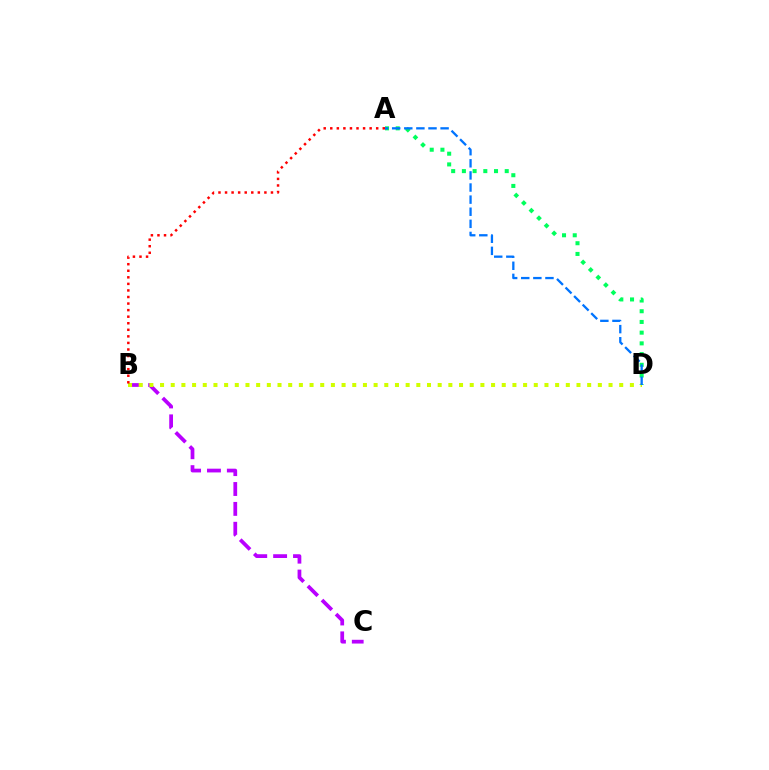{('A', 'D'): [{'color': '#00ff5c', 'line_style': 'dotted', 'thickness': 2.91}, {'color': '#0074ff', 'line_style': 'dashed', 'thickness': 1.64}], ('B', 'C'): [{'color': '#b900ff', 'line_style': 'dashed', 'thickness': 2.7}], ('B', 'D'): [{'color': '#d1ff00', 'line_style': 'dotted', 'thickness': 2.9}], ('A', 'B'): [{'color': '#ff0000', 'line_style': 'dotted', 'thickness': 1.78}]}